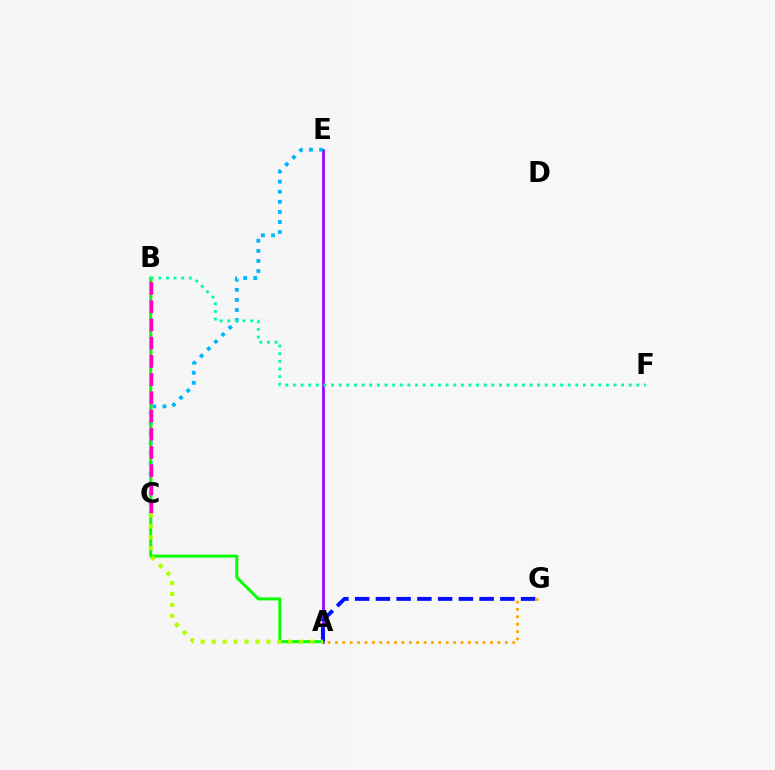{('A', 'E'): [{'color': '#9b00ff', 'line_style': 'solid', 'thickness': 1.97}], ('B', 'C'): [{'color': '#ff0000', 'line_style': 'dotted', 'thickness': 1.55}, {'color': '#ff00bd', 'line_style': 'dashed', 'thickness': 2.48}], ('C', 'E'): [{'color': '#00b5ff', 'line_style': 'dotted', 'thickness': 2.74}], ('A', 'B'): [{'color': '#08ff00', 'line_style': 'solid', 'thickness': 2.14}], ('A', 'G'): [{'color': '#ffa500', 'line_style': 'dotted', 'thickness': 2.01}, {'color': '#0010ff', 'line_style': 'dashed', 'thickness': 2.82}], ('A', 'C'): [{'color': '#b3ff00', 'line_style': 'dotted', 'thickness': 2.97}], ('B', 'F'): [{'color': '#00ff9d', 'line_style': 'dotted', 'thickness': 2.07}]}